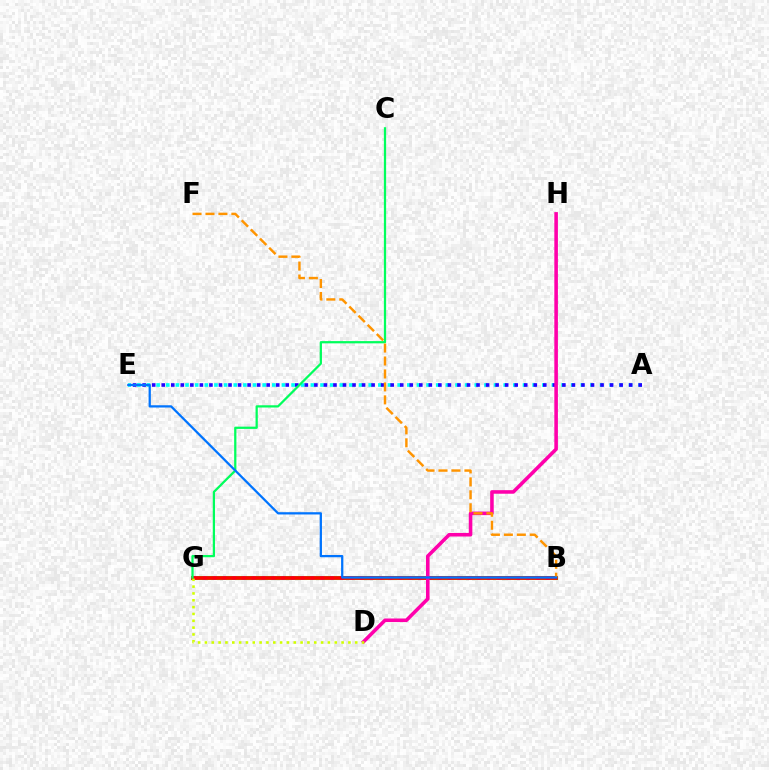{('B', 'G'): [{'color': '#3dff00', 'line_style': 'solid', 'thickness': 2.91}, {'color': '#b900ff', 'line_style': 'dotted', 'thickness': 2.66}, {'color': '#ff0000', 'line_style': 'solid', 'thickness': 2.62}], ('A', 'E'): [{'color': '#00fff6', 'line_style': 'dotted', 'thickness': 2.62}, {'color': '#2500ff', 'line_style': 'dotted', 'thickness': 2.59}], ('D', 'H'): [{'color': '#ff00ac', 'line_style': 'solid', 'thickness': 2.57}], ('D', 'G'): [{'color': '#d1ff00', 'line_style': 'dotted', 'thickness': 1.86}], ('C', 'G'): [{'color': '#00ff5c', 'line_style': 'solid', 'thickness': 1.62}], ('B', 'F'): [{'color': '#ff9400', 'line_style': 'dashed', 'thickness': 1.76}], ('B', 'E'): [{'color': '#0074ff', 'line_style': 'solid', 'thickness': 1.63}]}